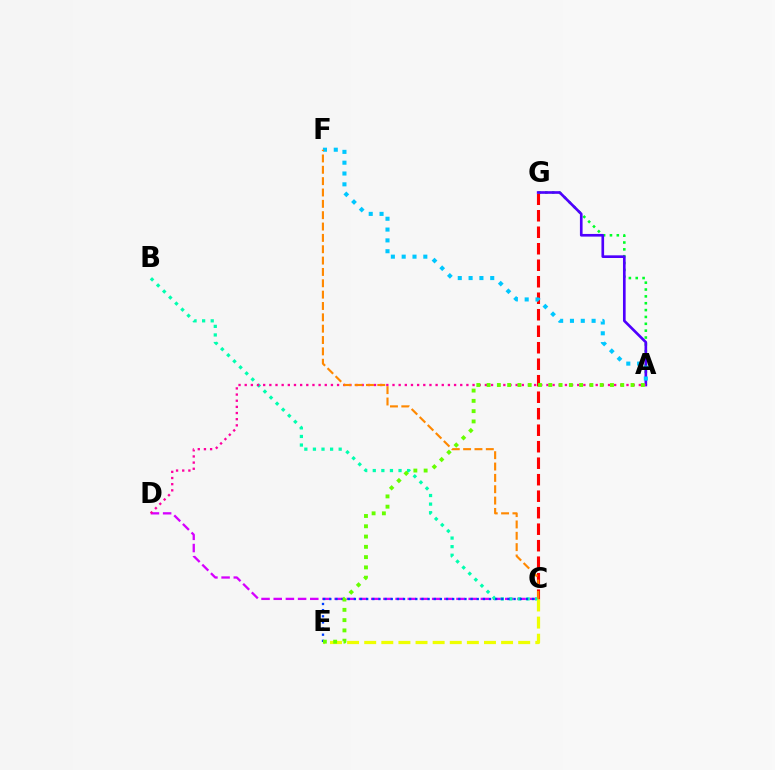{('C', 'G'): [{'color': '#ff0000', 'line_style': 'dashed', 'thickness': 2.24}], ('A', 'G'): [{'color': '#00ff27', 'line_style': 'dotted', 'thickness': 1.86}, {'color': '#4f00ff', 'line_style': 'solid', 'thickness': 1.91}], ('C', 'D'): [{'color': '#d600ff', 'line_style': 'dashed', 'thickness': 1.66}], ('A', 'F'): [{'color': '#00c7ff', 'line_style': 'dotted', 'thickness': 2.94}], ('B', 'C'): [{'color': '#00ffaf', 'line_style': 'dotted', 'thickness': 2.33}], ('C', 'E'): [{'color': '#eeff00', 'line_style': 'dashed', 'thickness': 2.32}, {'color': '#003fff', 'line_style': 'dotted', 'thickness': 1.67}], ('A', 'D'): [{'color': '#ff00a0', 'line_style': 'dotted', 'thickness': 1.67}], ('A', 'E'): [{'color': '#66ff00', 'line_style': 'dotted', 'thickness': 2.79}], ('C', 'F'): [{'color': '#ff8800', 'line_style': 'dashed', 'thickness': 1.54}]}